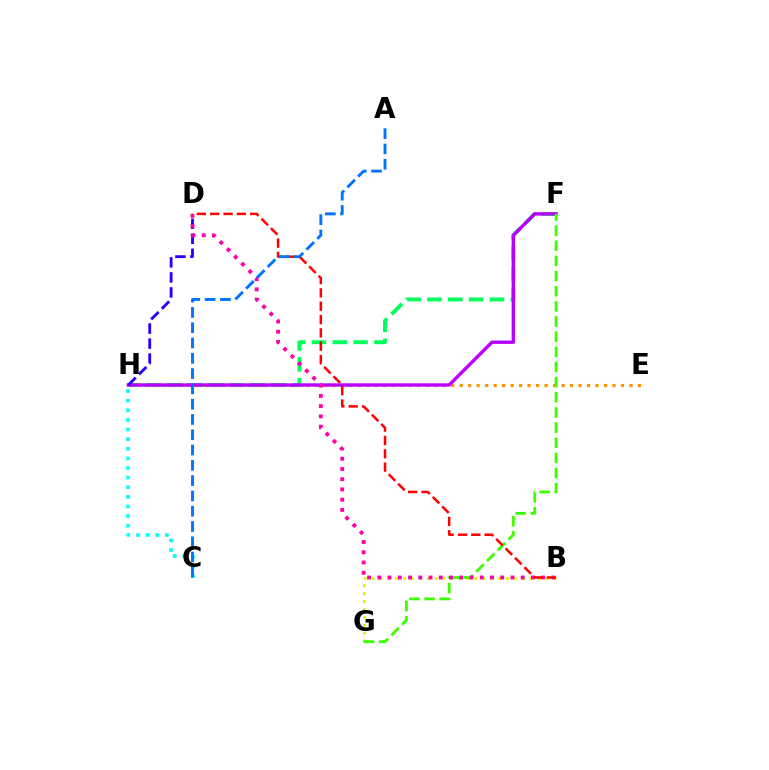{('B', 'G'): [{'color': '#d1ff00', 'line_style': 'dotted', 'thickness': 2.15}], ('F', 'H'): [{'color': '#00ff5c', 'line_style': 'dashed', 'thickness': 2.83}, {'color': '#b900ff', 'line_style': 'solid', 'thickness': 2.44}], ('E', 'H'): [{'color': '#ff9400', 'line_style': 'dotted', 'thickness': 2.31}], ('C', 'H'): [{'color': '#00fff6', 'line_style': 'dotted', 'thickness': 2.61}], ('F', 'G'): [{'color': '#3dff00', 'line_style': 'dashed', 'thickness': 2.06}], ('D', 'H'): [{'color': '#2500ff', 'line_style': 'dashed', 'thickness': 2.04}], ('B', 'D'): [{'color': '#ff00ac', 'line_style': 'dotted', 'thickness': 2.78}, {'color': '#ff0000', 'line_style': 'dashed', 'thickness': 1.81}], ('A', 'C'): [{'color': '#0074ff', 'line_style': 'dashed', 'thickness': 2.08}]}